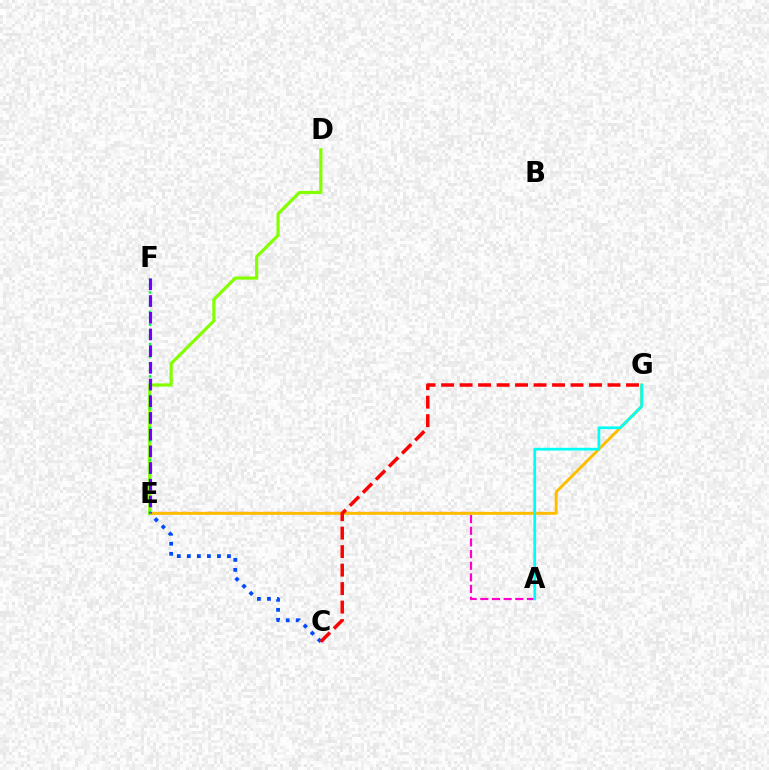{('A', 'E'): [{'color': '#ff00cf', 'line_style': 'dashed', 'thickness': 1.58}], ('E', 'G'): [{'color': '#ffbd00', 'line_style': 'solid', 'thickness': 2.11}], ('C', 'E'): [{'color': '#004bff', 'line_style': 'dotted', 'thickness': 2.73}], ('D', 'E'): [{'color': '#84ff00', 'line_style': 'solid', 'thickness': 2.3}], ('A', 'G'): [{'color': '#00fff6', 'line_style': 'solid', 'thickness': 1.97}], ('C', 'G'): [{'color': '#ff0000', 'line_style': 'dashed', 'thickness': 2.51}], ('E', 'F'): [{'color': '#00ff39', 'line_style': 'dotted', 'thickness': 1.75}, {'color': '#7200ff', 'line_style': 'dashed', 'thickness': 2.27}]}